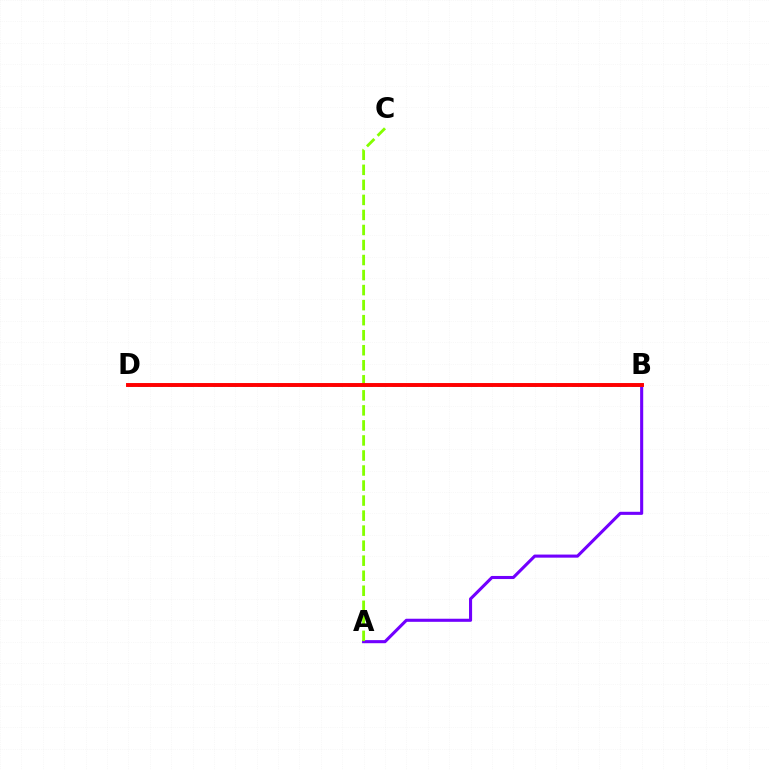{('A', 'B'): [{'color': '#7200ff', 'line_style': 'solid', 'thickness': 2.22}], ('A', 'C'): [{'color': '#84ff00', 'line_style': 'dashed', 'thickness': 2.04}], ('B', 'D'): [{'color': '#00fff6', 'line_style': 'dashed', 'thickness': 2.03}, {'color': '#ff0000', 'line_style': 'solid', 'thickness': 2.82}]}